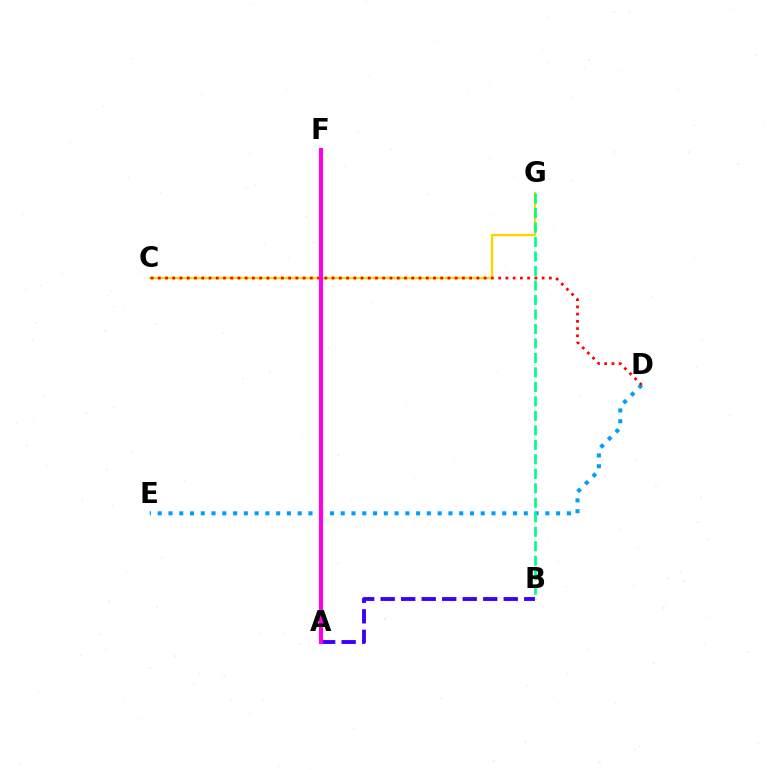{('A', 'F'): [{'color': '#4fff00', 'line_style': 'solid', 'thickness': 2.67}, {'color': '#ff00ed', 'line_style': 'solid', 'thickness': 2.94}], ('A', 'B'): [{'color': '#3700ff', 'line_style': 'dashed', 'thickness': 2.79}], ('C', 'G'): [{'color': '#ffd500', 'line_style': 'solid', 'thickness': 1.72}], ('D', 'E'): [{'color': '#009eff', 'line_style': 'dotted', 'thickness': 2.93}], ('C', 'D'): [{'color': '#ff0000', 'line_style': 'dotted', 'thickness': 1.97}], ('B', 'G'): [{'color': '#00ff86', 'line_style': 'dashed', 'thickness': 1.97}]}